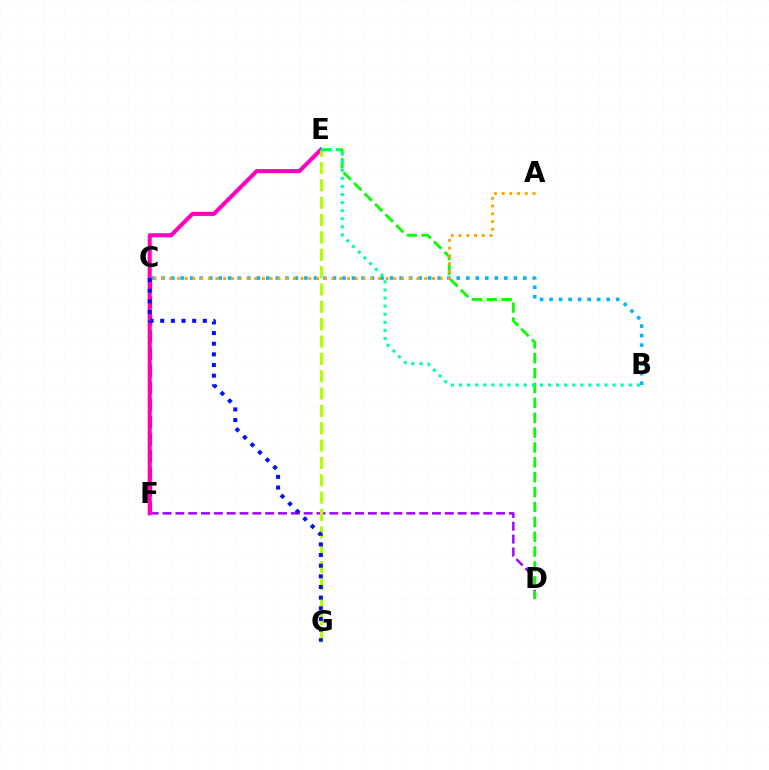{('C', 'F'): [{'color': '#ff0000', 'line_style': 'dashed', 'thickness': 2.32}], ('D', 'F'): [{'color': '#9b00ff', 'line_style': 'dashed', 'thickness': 1.74}], ('D', 'E'): [{'color': '#08ff00', 'line_style': 'dashed', 'thickness': 2.02}], ('B', 'C'): [{'color': '#00b5ff', 'line_style': 'dotted', 'thickness': 2.59}], ('E', 'F'): [{'color': '#ff00bd', 'line_style': 'solid', 'thickness': 2.93}], ('E', 'G'): [{'color': '#b3ff00', 'line_style': 'dashed', 'thickness': 2.36}], ('C', 'G'): [{'color': '#0010ff', 'line_style': 'dotted', 'thickness': 2.89}], ('B', 'E'): [{'color': '#00ff9d', 'line_style': 'dotted', 'thickness': 2.2}], ('A', 'C'): [{'color': '#ffa500', 'line_style': 'dotted', 'thickness': 2.1}]}